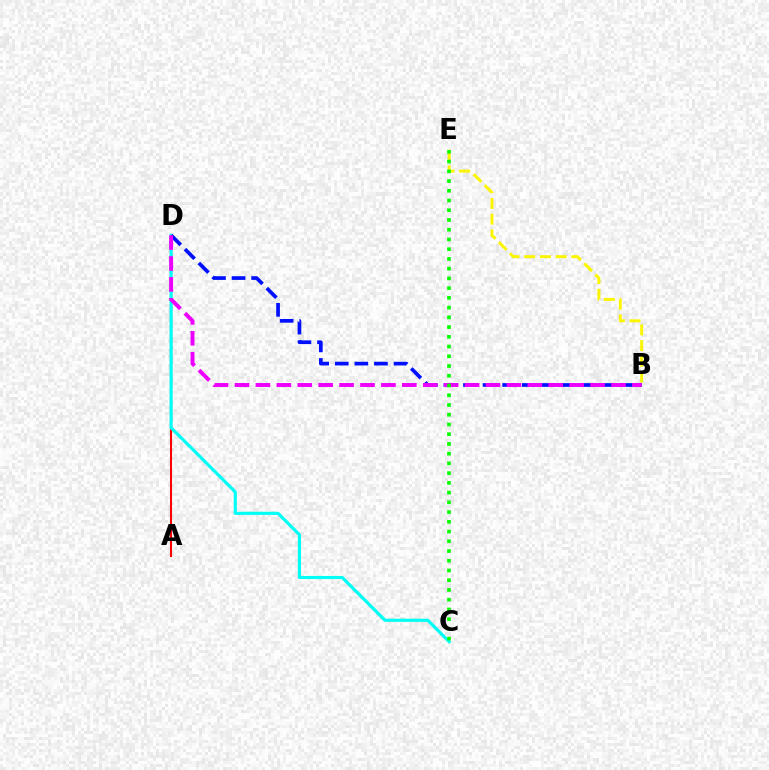{('A', 'D'): [{'color': '#ff0000', 'line_style': 'solid', 'thickness': 1.51}], ('C', 'D'): [{'color': '#00fff6', 'line_style': 'solid', 'thickness': 2.26}], ('B', 'D'): [{'color': '#0010ff', 'line_style': 'dashed', 'thickness': 2.66}, {'color': '#ee00ff', 'line_style': 'dashed', 'thickness': 2.84}], ('B', 'E'): [{'color': '#fcf500', 'line_style': 'dashed', 'thickness': 2.13}], ('C', 'E'): [{'color': '#08ff00', 'line_style': 'dotted', 'thickness': 2.65}]}